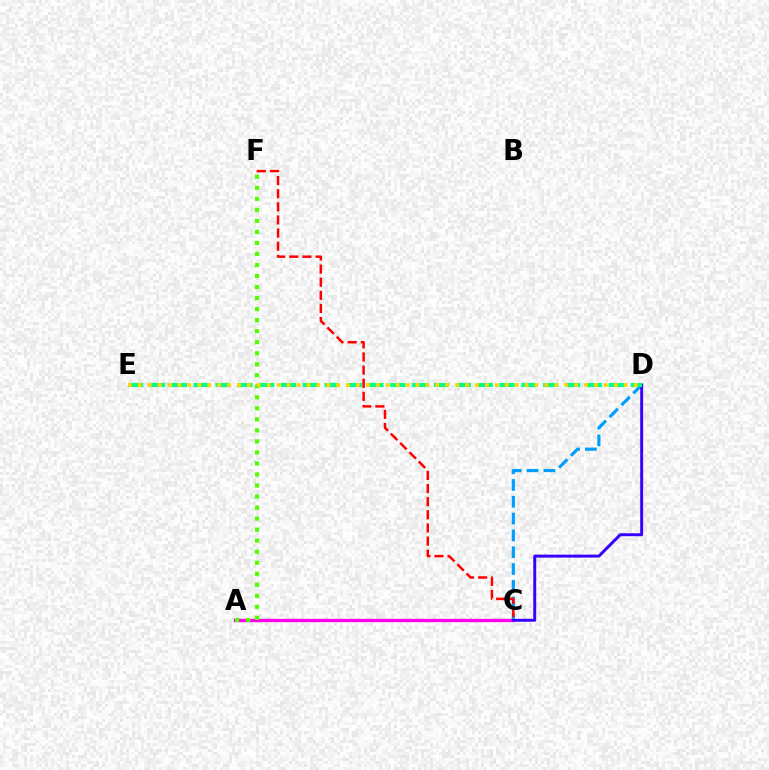{('A', 'C'): [{'color': '#ff00ed', 'line_style': 'solid', 'thickness': 2.4}], ('A', 'F'): [{'color': '#4fff00', 'line_style': 'dotted', 'thickness': 3.0}], ('C', 'D'): [{'color': '#009eff', 'line_style': 'dashed', 'thickness': 2.28}, {'color': '#3700ff', 'line_style': 'solid', 'thickness': 2.12}], ('C', 'F'): [{'color': '#ff0000', 'line_style': 'dashed', 'thickness': 1.78}], ('D', 'E'): [{'color': '#00ff86', 'line_style': 'dashed', 'thickness': 2.97}, {'color': '#ffd500', 'line_style': 'dotted', 'thickness': 2.69}]}